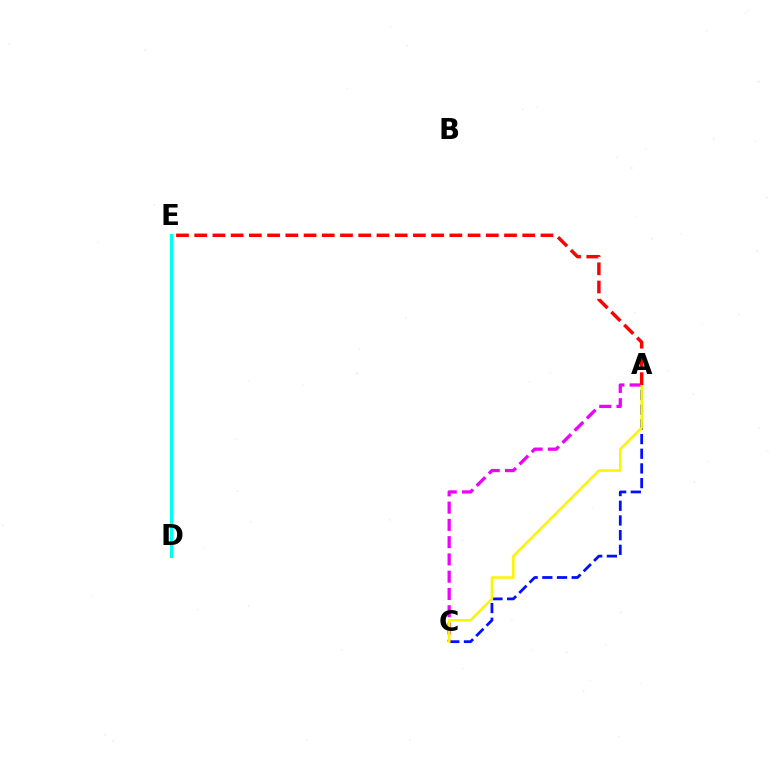{('A', 'C'): [{'color': '#0010ff', 'line_style': 'dashed', 'thickness': 1.99}, {'color': '#ee00ff', 'line_style': 'dashed', 'thickness': 2.35}, {'color': '#fcf500', 'line_style': 'solid', 'thickness': 1.83}], ('D', 'E'): [{'color': '#08ff00', 'line_style': 'solid', 'thickness': 2.21}, {'color': '#00fff6', 'line_style': 'solid', 'thickness': 2.17}], ('A', 'E'): [{'color': '#ff0000', 'line_style': 'dashed', 'thickness': 2.48}]}